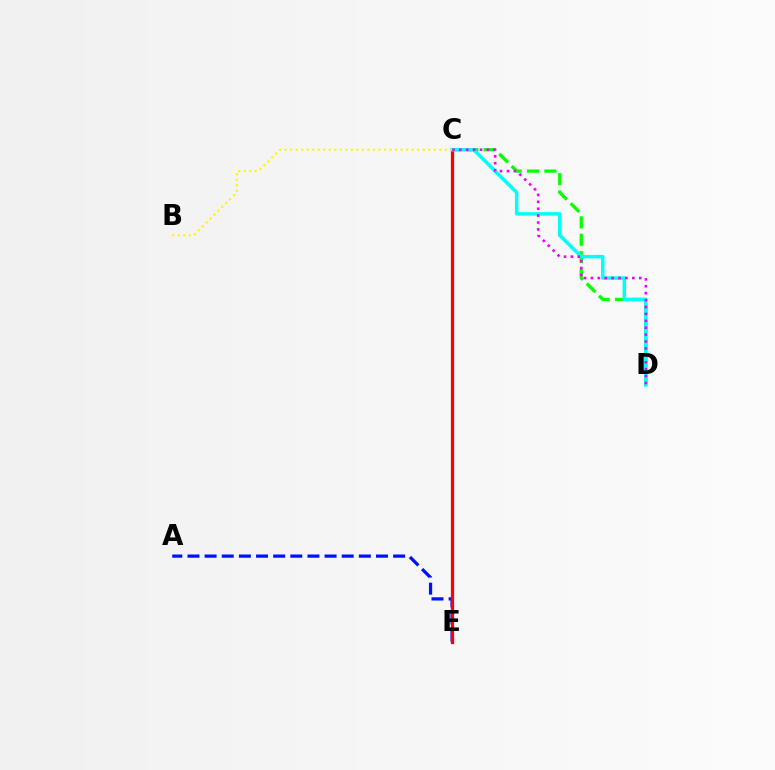{('A', 'E'): [{'color': '#0010ff', 'line_style': 'dashed', 'thickness': 2.33}], ('C', 'D'): [{'color': '#08ff00', 'line_style': 'dashed', 'thickness': 2.36}, {'color': '#00fff6', 'line_style': 'solid', 'thickness': 2.5}, {'color': '#ee00ff', 'line_style': 'dotted', 'thickness': 1.88}], ('C', 'E'): [{'color': '#ff0000', 'line_style': 'solid', 'thickness': 2.33}], ('B', 'C'): [{'color': '#fcf500', 'line_style': 'dotted', 'thickness': 1.5}]}